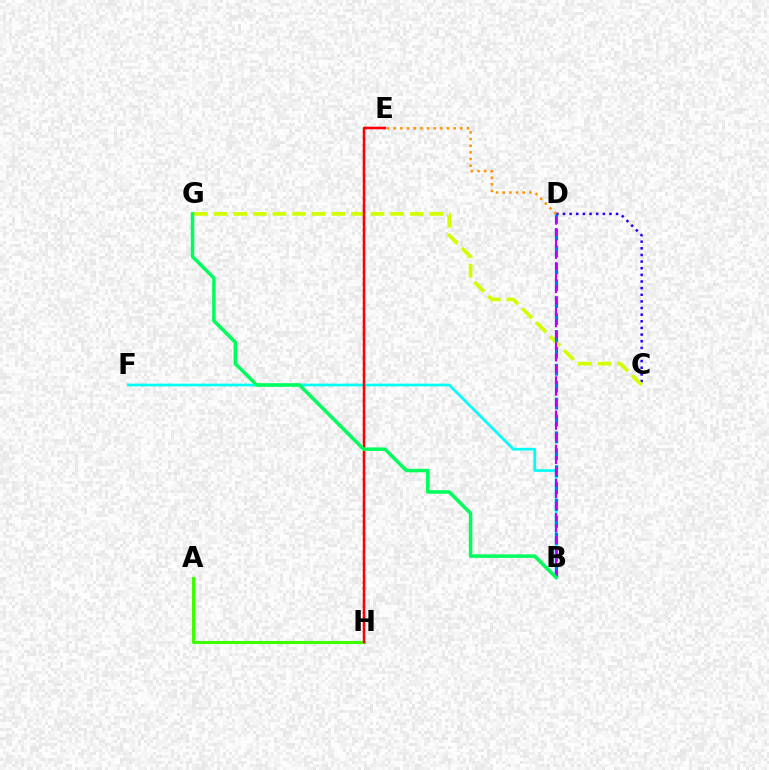{('B', 'F'): [{'color': '#00fff6', 'line_style': 'solid', 'thickness': 1.94}], ('C', 'D'): [{'color': '#2500ff', 'line_style': 'dotted', 'thickness': 1.8}], ('E', 'H'): [{'color': '#ff00ac', 'line_style': 'dotted', 'thickness': 1.65}, {'color': '#ff0000', 'line_style': 'solid', 'thickness': 1.8}], ('C', 'G'): [{'color': '#d1ff00', 'line_style': 'dashed', 'thickness': 2.67}], ('A', 'H'): [{'color': '#3dff00', 'line_style': 'solid', 'thickness': 2.22}], ('B', 'D'): [{'color': '#0074ff', 'line_style': 'dashed', 'thickness': 2.3}, {'color': '#b900ff', 'line_style': 'dashed', 'thickness': 1.55}], ('B', 'G'): [{'color': '#00ff5c', 'line_style': 'solid', 'thickness': 2.53}], ('D', 'E'): [{'color': '#ff9400', 'line_style': 'dotted', 'thickness': 1.81}]}